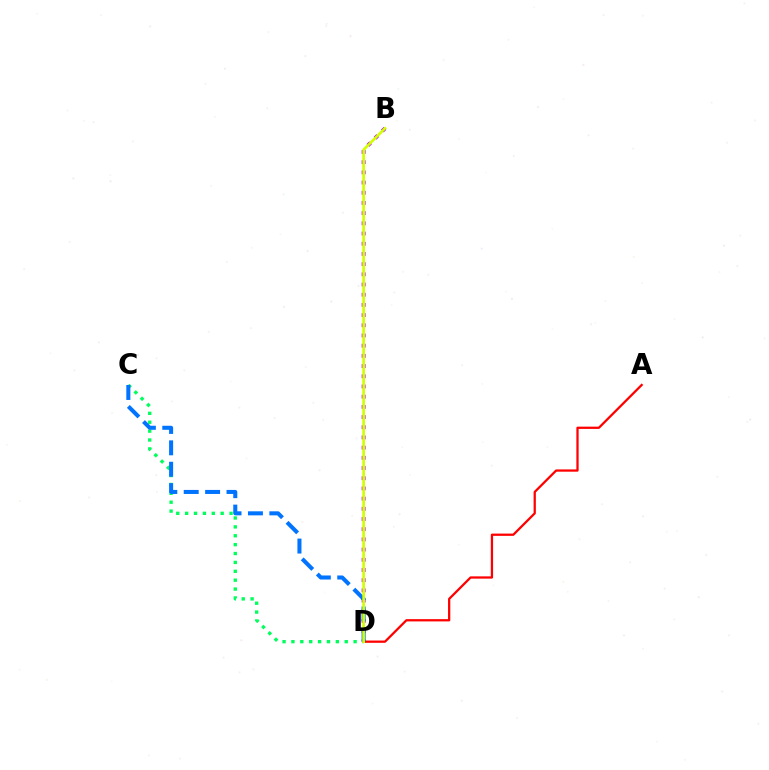{('B', 'D'): [{'color': '#b900ff', 'line_style': 'dotted', 'thickness': 2.77}, {'color': '#d1ff00', 'line_style': 'solid', 'thickness': 1.92}], ('A', 'D'): [{'color': '#ff0000', 'line_style': 'solid', 'thickness': 1.63}], ('C', 'D'): [{'color': '#00ff5c', 'line_style': 'dotted', 'thickness': 2.41}, {'color': '#0074ff', 'line_style': 'dashed', 'thickness': 2.91}]}